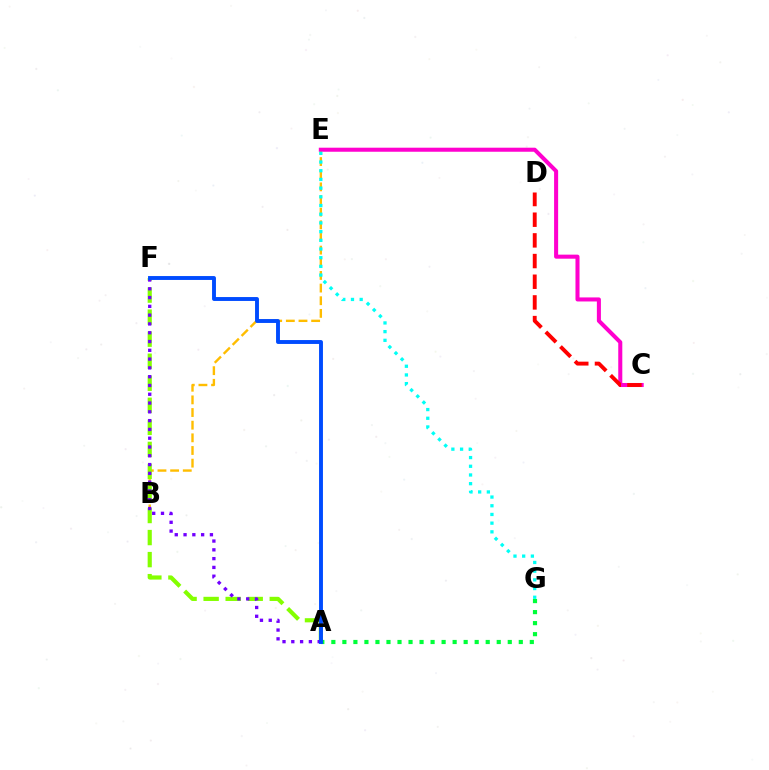{('B', 'E'): [{'color': '#ffbd00', 'line_style': 'dashed', 'thickness': 1.72}], ('C', 'E'): [{'color': '#ff00cf', 'line_style': 'solid', 'thickness': 2.91}], ('A', 'F'): [{'color': '#84ff00', 'line_style': 'dashed', 'thickness': 2.99}, {'color': '#7200ff', 'line_style': 'dotted', 'thickness': 2.39}, {'color': '#004bff', 'line_style': 'solid', 'thickness': 2.81}], ('A', 'G'): [{'color': '#00ff39', 'line_style': 'dotted', 'thickness': 3.0}], ('E', 'G'): [{'color': '#00fff6', 'line_style': 'dotted', 'thickness': 2.36}], ('C', 'D'): [{'color': '#ff0000', 'line_style': 'dashed', 'thickness': 2.81}]}